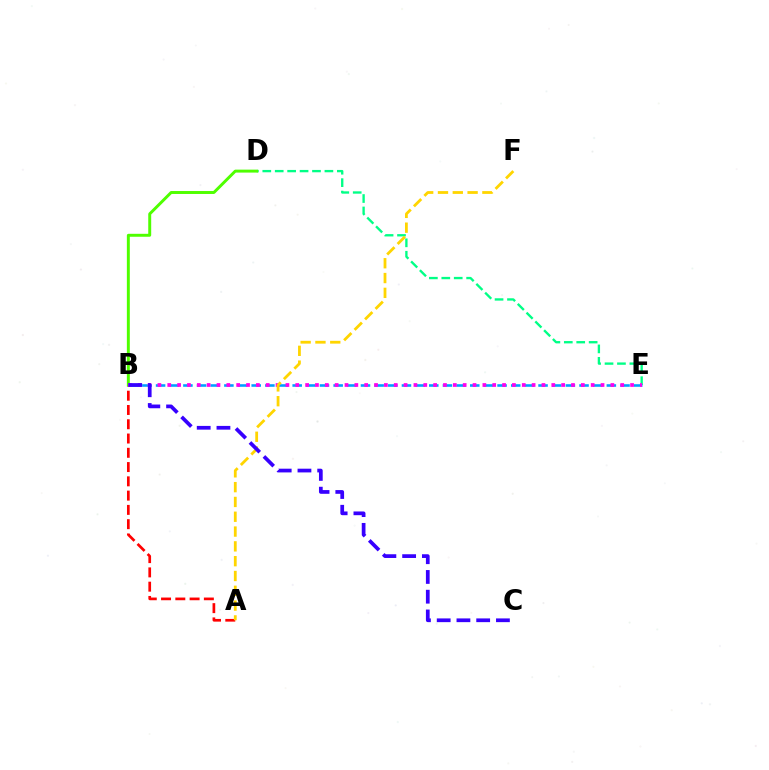{('D', 'E'): [{'color': '#00ff86', 'line_style': 'dashed', 'thickness': 1.69}], ('A', 'B'): [{'color': '#ff0000', 'line_style': 'dashed', 'thickness': 1.94}], ('B', 'D'): [{'color': '#4fff00', 'line_style': 'solid', 'thickness': 2.12}], ('B', 'E'): [{'color': '#009eff', 'line_style': 'dashed', 'thickness': 1.86}, {'color': '#ff00ed', 'line_style': 'dotted', 'thickness': 2.68}], ('A', 'F'): [{'color': '#ffd500', 'line_style': 'dashed', 'thickness': 2.01}], ('B', 'C'): [{'color': '#3700ff', 'line_style': 'dashed', 'thickness': 2.68}]}